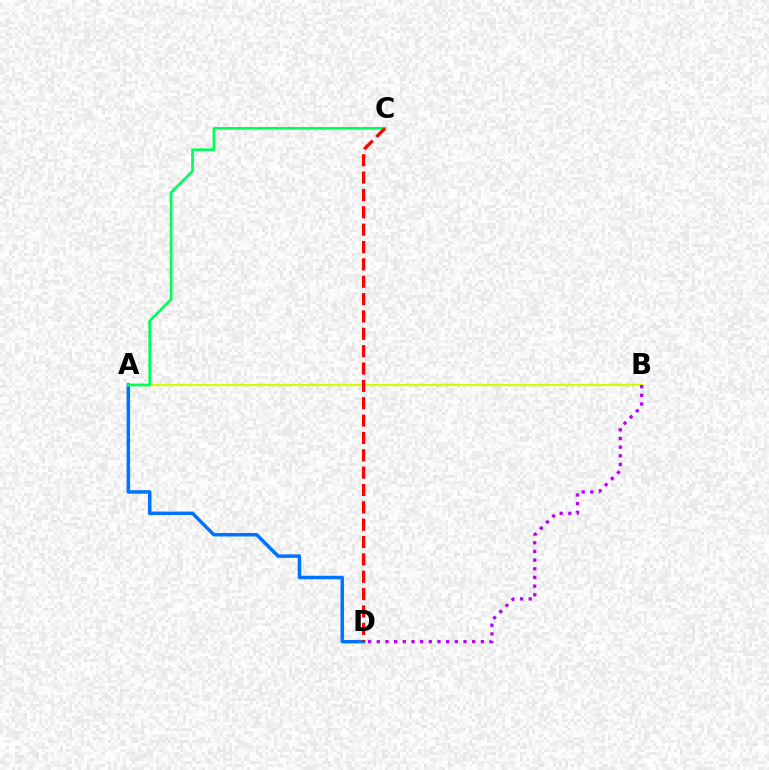{('A', 'B'): [{'color': '#d1ff00', 'line_style': 'solid', 'thickness': 1.64}], ('B', 'D'): [{'color': '#b900ff', 'line_style': 'dotted', 'thickness': 2.36}], ('A', 'D'): [{'color': '#0074ff', 'line_style': 'solid', 'thickness': 2.52}], ('A', 'C'): [{'color': '#00ff5c', 'line_style': 'solid', 'thickness': 1.94}], ('C', 'D'): [{'color': '#ff0000', 'line_style': 'dashed', 'thickness': 2.36}]}